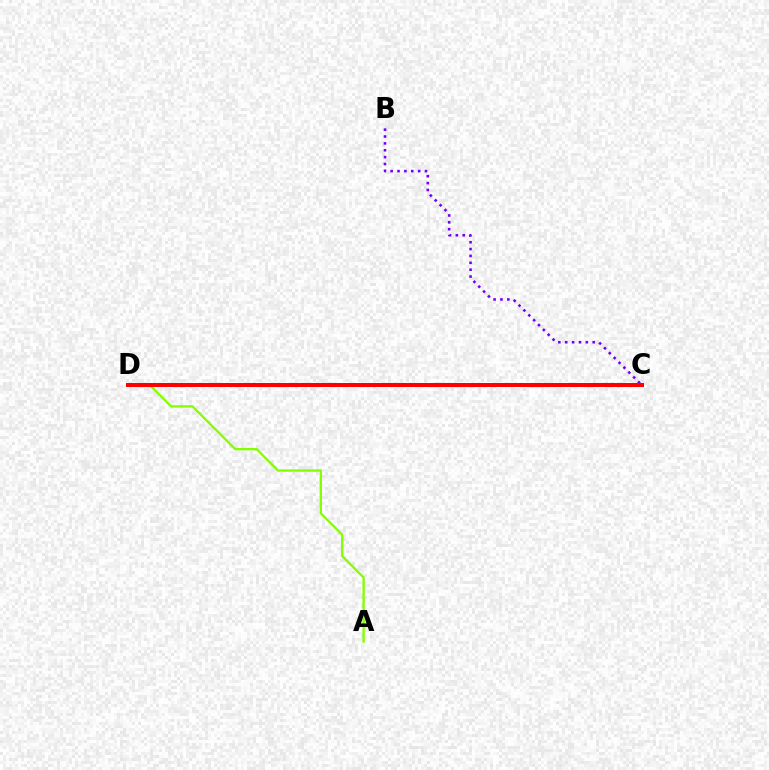{('A', 'D'): [{'color': '#84ff00', 'line_style': 'solid', 'thickness': 1.69}], ('B', 'C'): [{'color': '#7200ff', 'line_style': 'dotted', 'thickness': 1.87}], ('C', 'D'): [{'color': '#00fff6', 'line_style': 'dotted', 'thickness': 2.74}, {'color': '#ff0000', 'line_style': 'solid', 'thickness': 2.88}]}